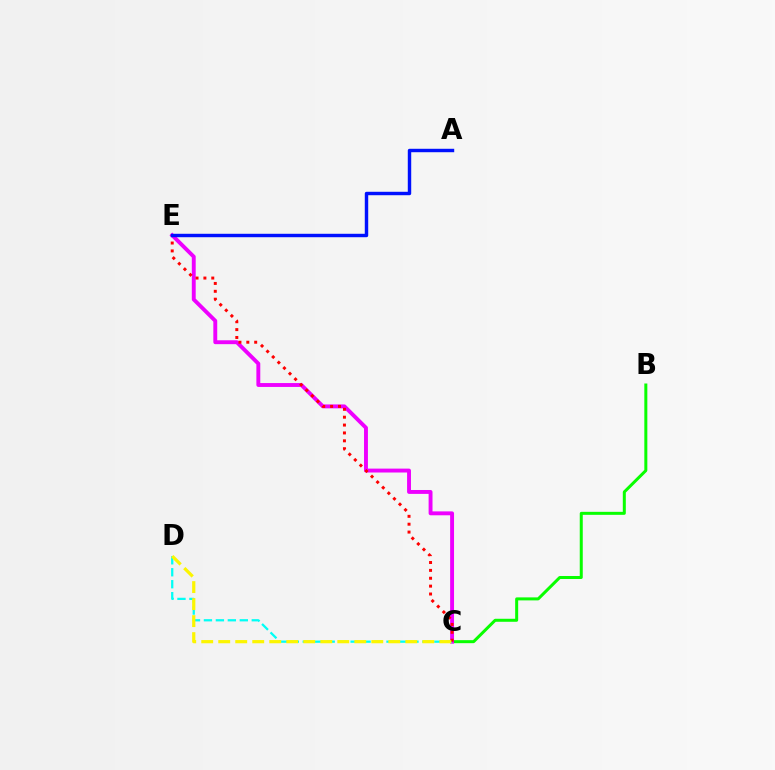{('B', 'C'): [{'color': '#08ff00', 'line_style': 'solid', 'thickness': 2.16}], ('C', 'E'): [{'color': '#ee00ff', 'line_style': 'solid', 'thickness': 2.8}, {'color': '#ff0000', 'line_style': 'dotted', 'thickness': 2.14}], ('C', 'D'): [{'color': '#00fff6', 'line_style': 'dashed', 'thickness': 1.63}, {'color': '#fcf500', 'line_style': 'dashed', 'thickness': 2.31}], ('A', 'E'): [{'color': '#0010ff', 'line_style': 'solid', 'thickness': 2.47}]}